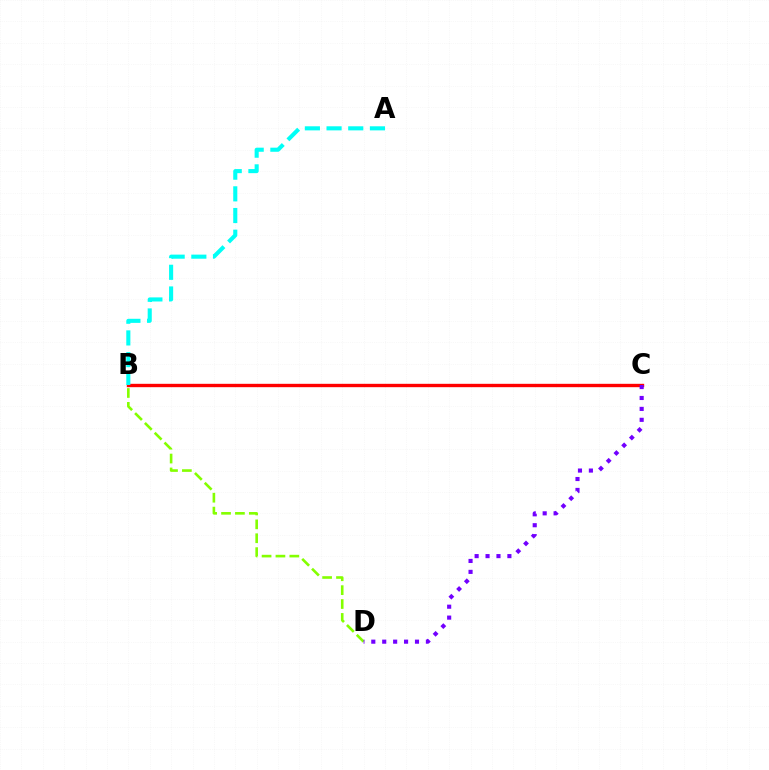{('B', 'C'): [{'color': '#ff0000', 'line_style': 'solid', 'thickness': 2.42}], ('B', 'D'): [{'color': '#84ff00', 'line_style': 'dashed', 'thickness': 1.89}], ('C', 'D'): [{'color': '#7200ff', 'line_style': 'dotted', 'thickness': 2.97}], ('A', 'B'): [{'color': '#00fff6', 'line_style': 'dashed', 'thickness': 2.95}]}